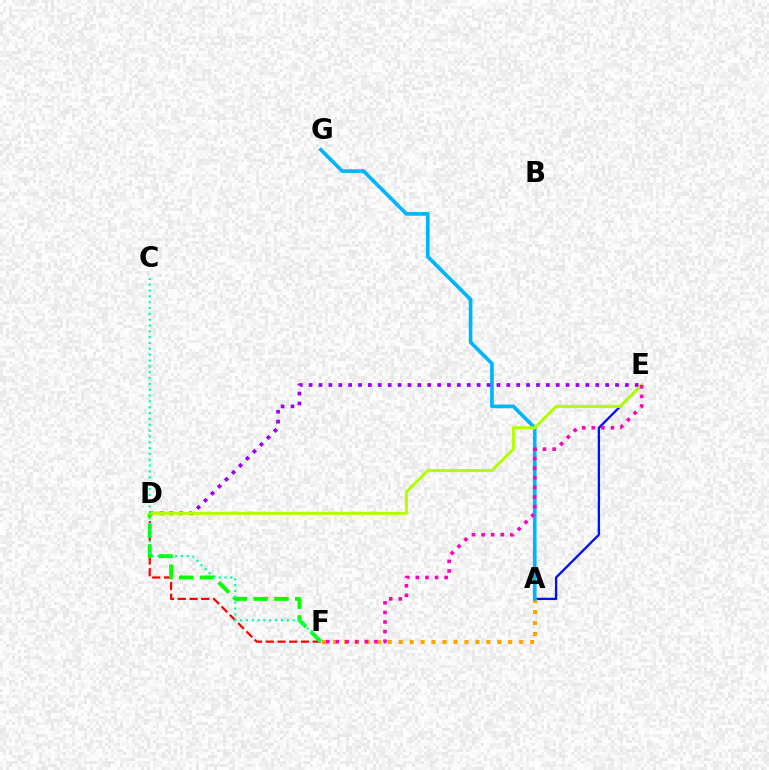{('A', 'E'): [{'color': '#0010ff', 'line_style': 'solid', 'thickness': 1.67}], ('A', 'F'): [{'color': '#ffa500', 'line_style': 'dotted', 'thickness': 2.98}], ('A', 'G'): [{'color': '#00b5ff', 'line_style': 'solid', 'thickness': 2.64}], ('D', 'F'): [{'color': '#ff0000', 'line_style': 'dashed', 'thickness': 1.6}, {'color': '#08ff00', 'line_style': 'dashed', 'thickness': 2.83}], ('D', 'E'): [{'color': '#9b00ff', 'line_style': 'dotted', 'thickness': 2.69}, {'color': '#b3ff00', 'line_style': 'solid', 'thickness': 2.19}], ('C', 'F'): [{'color': '#00ff9d', 'line_style': 'dotted', 'thickness': 1.59}], ('E', 'F'): [{'color': '#ff00bd', 'line_style': 'dotted', 'thickness': 2.61}]}